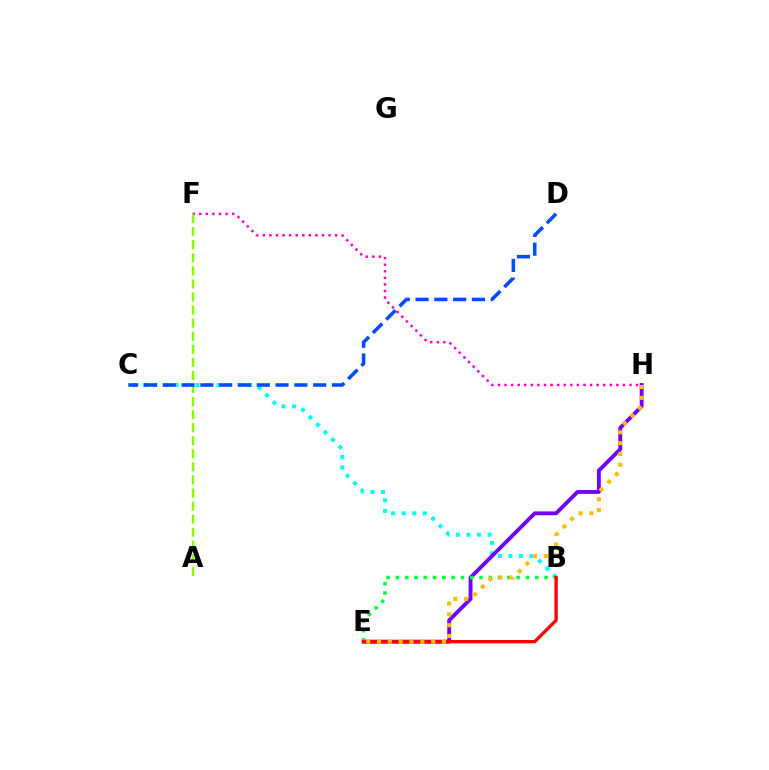{('B', 'C'): [{'color': '#00fff6', 'line_style': 'dotted', 'thickness': 2.86}], ('E', 'H'): [{'color': '#7200ff', 'line_style': 'solid', 'thickness': 2.78}, {'color': '#ffbd00', 'line_style': 'dotted', 'thickness': 2.94}], ('F', 'H'): [{'color': '#ff00cf', 'line_style': 'dotted', 'thickness': 1.79}], ('B', 'E'): [{'color': '#00ff39', 'line_style': 'dotted', 'thickness': 2.52}, {'color': '#ff0000', 'line_style': 'solid', 'thickness': 2.39}], ('A', 'F'): [{'color': '#84ff00', 'line_style': 'dashed', 'thickness': 1.78}], ('C', 'D'): [{'color': '#004bff', 'line_style': 'dashed', 'thickness': 2.55}]}